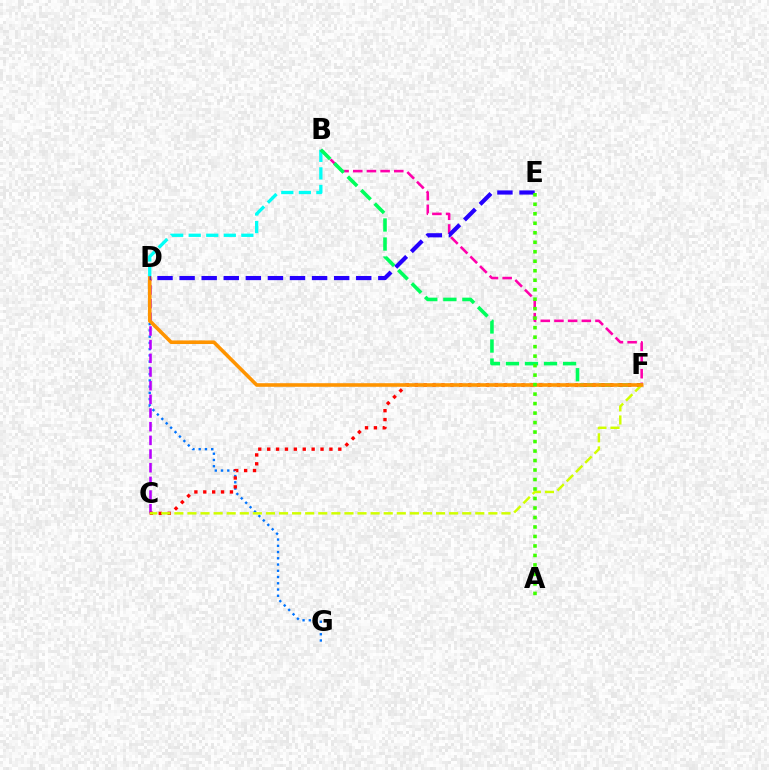{('D', 'G'): [{'color': '#0074ff', 'line_style': 'dotted', 'thickness': 1.7}], ('B', 'D'): [{'color': '#00fff6', 'line_style': 'dashed', 'thickness': 2.38}], ('C', 'D'): [{'color': '#b900ff', 'line_style': 'dashed', 'thickness': 1.86}], ('B', 'F'): [{'color': '#ff00ac', 'line_style': 'dashed', 'thickness': 1.86}, {'color': '#00ff5c', 'line_style': 'dashed', 'thickness': 2.59}], ('C', 'F'): [{'color': '#ff0000', 'line_style': 'dotted', 'thickness': 2.42}, {'color': '#d1ff00', 'line_style': 'dashed', 'thickness': 1.78}], ('D', 'F'): [{'color': '#ff9400', 'line_style': 'solid', 'thickness': 2.59}], ('D', 'E'): [{'color': '#2500ff', 'line_style': 'dashed', 'thickness': 3.0}], ('A', 'E'): [{'color': '#3dff00', 'line_style': 'dotted', 'thickness': 2.58}]}